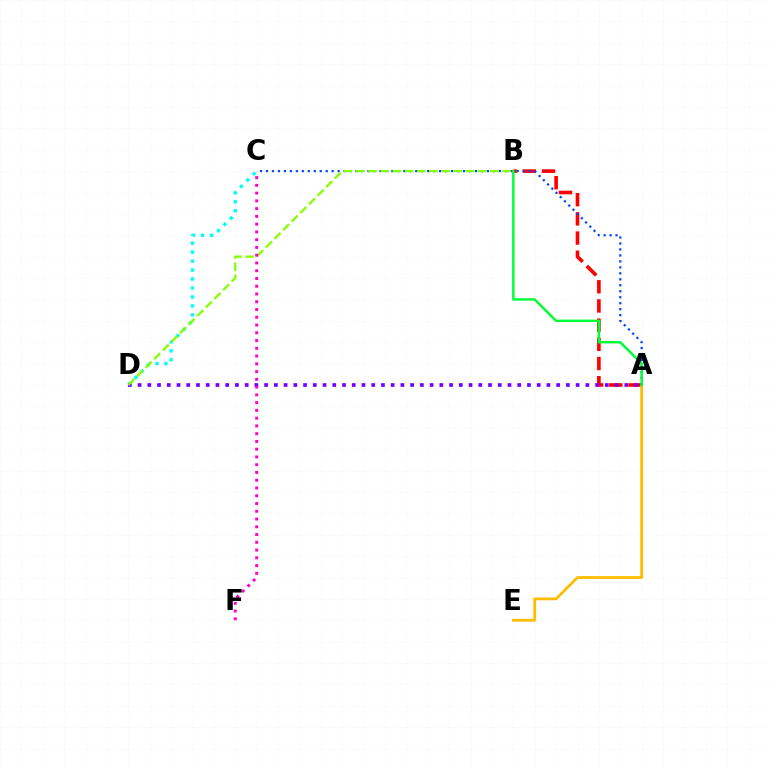{('A', 'B'): [{'color': '#ff0000', 'line_style': 'dashed', 'thickness': 2.61}, {'color': '#00ff39', 'line_style': 'solid', 'thickness': 1.77}], ('C', 'D'): [{'color': '#00fff6', 'line_style': 'dotted', 'thickness': 2.43}], ('A', 'E'): [{'color': '#ffbd00', 'line_style': 'solid', 'thickness': 2.0}], ('A', 'D'): [{'color': '#7200ff', 'line_style': 'dotted', 'thickness': 2.64}], ('A', 'C'): [{'color': '#004bff', 'line_style': 'dotted', 'thickness': 1.62}], ('B', 'D'): [{'color': '#84ff00', 'line_style': 'dashed', 'thickness': 1.65}], ('C', 'F'): [{'color': '#ff00cf', 'line_style': 'dotted', 'thickness': 2.11}]}